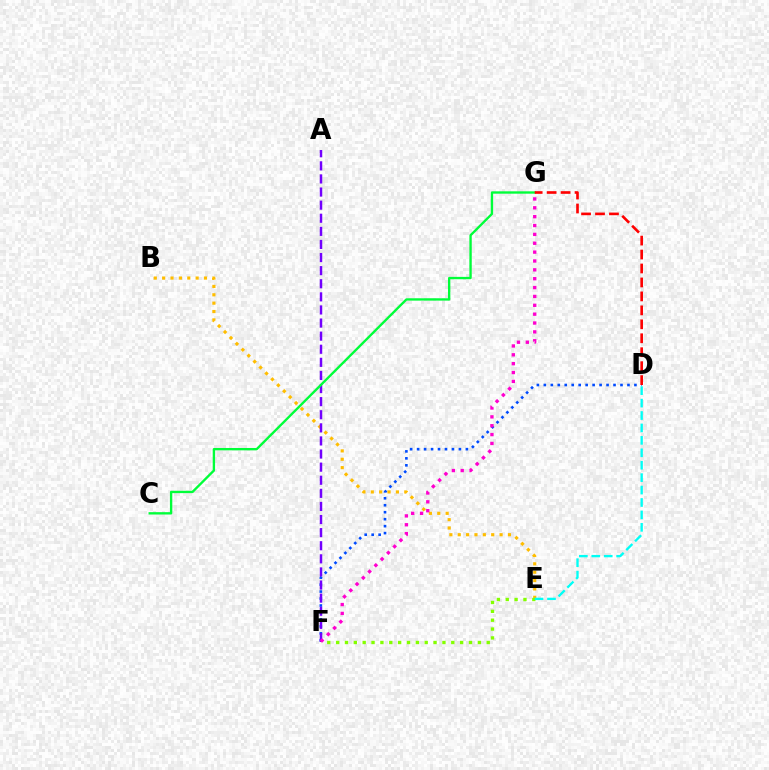{('B', 'E'): [{'color': '#ffbd00', 'line_style': 'dotted', 'thickness': 2.27}], ('D', 'F'): [{'color': '#004bff', 'line_style': 'dotted', 'thickness': 1.89}], ('A', 'F'): [{'color': '#7200ff', 'line_style': 'dashed', 'thickness': 1.78}], ('F', 'G'): [{'color': '#ff00cf', 'line_style': 'dotted', 'thickness': 2.41}], ('C', 'G'): [{'color': '#00ff39', 'line_style': 'solid', 'thickness': 1.7}], ('E', 'F'): [{'color': '#84ff00', 'line_style': 'dotted', 'thickness': 2.41}], ('D', 'E'): [{'color': '#00fff6', 'line_style': 'dashed', 'thickness': 1.69}], ('D', 'G'): [{'color': '#ff0000', 'line_style': 'dashed', 'thickness': 1.9}]}